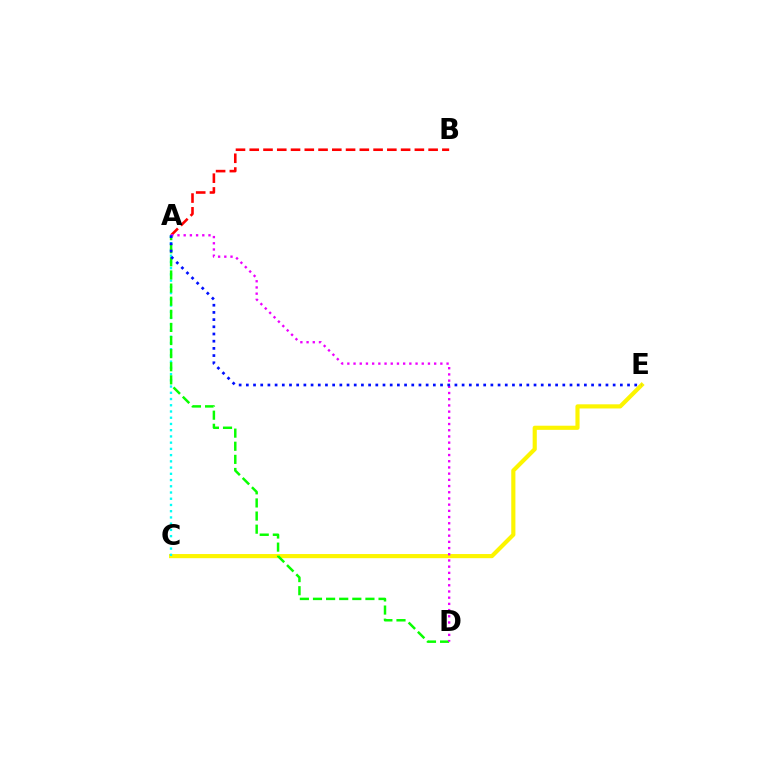{('C', 'E'): [{'color': '#fcf500', 'line_style': 'solid', 'thickness': 2.98}], ('A', 'B'): [{'color': '#ff0000', 'line_style': 'dashed', 'thickness': 1.87}], ('A', 'C'): [{'color': '#00fff6', 'line_style': 'dotted', 'thickness': 1.69}], ('A', 'D'): [{'color': '#08ff00', 'line_style': 'dashed', 'thickness': 1.78}, {'color': '#ee00ff', 'line_style': 'dotted', 'thickness': 1.69}], ('A', 'E'): [{'color': '#0010ff', 'line_style': 'dotted', 'thickness': 1.95}]}